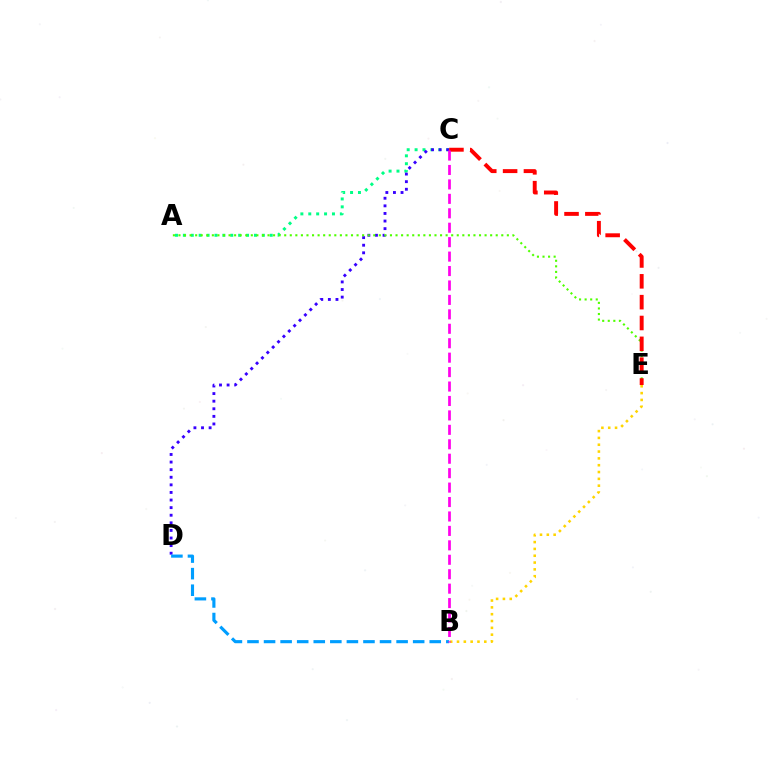{('A', 'C'): [{'color': '#00ff86', 'line_style': 'dotted', 'thickness': 2.15}], ('C', 'D'): [{'color': '#3700ff', 'line_style': 'dotted', 'thickness': 2.06}], ('A', 'E'): [{'color': '#4fff00', 'line_style': 'dotted', 'thickness': 1.51}], ('B', 'D'): [{'color': '#009eff', 'line_style': 'dashed', 'thickness': 2.25}], ('C', 'E'): [{'color': '#ff0000', 'line_style': 'dashed', 'thickness': 2.83}], ('B', 'E'): [{'color': '#ffd500', 'line_style': 'dotted', 'thickness': 1.85}], ('B', 'C'): [{'color': '#ff00ed', 'line_style': 'dashed', 'thickness': 1.96}]}